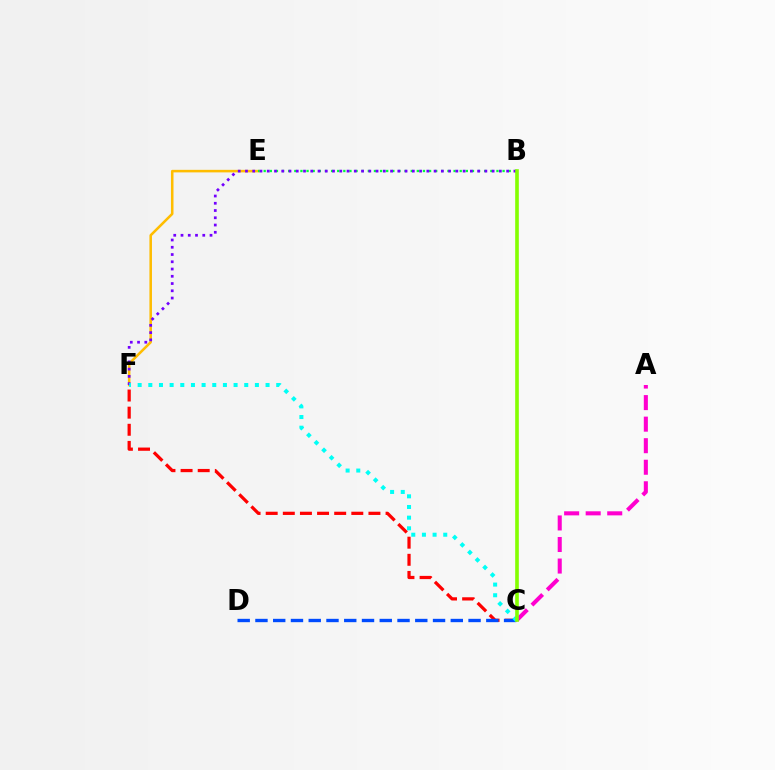{('A', 'C'): [{'color': '#ff00cf', 'line_style': 'dashed', 'thickness': 2.93}], ('E', 'F'): [{'color': '#ffbd00', 'line_style': 'solid', 'thickness': 1.83}], ('B', 'E'): [{'color': '#00ff39', 'line_style': 'dotted', 'thickness': 1.66}], ('B', 'F'): [{'color': '#7200ff', 'line_style': 'dotted', 'thickness': 1.97}], ('C', 'F'): [{'color': '#ff0000', 'line_style': 'dashed', 'thickness': 2.33}, {'color': '#00fff6', 'line_style': 'dotted', 'thickness': 2.9}], ('C', 'D'): [{'color': '#004bff', 'line_style': 'dashed', 'thickness': 2.41}], ('B', 'C'): [{'color': '#84ff00', 'line_style': 'solid', 'thickness': 2.62}]}